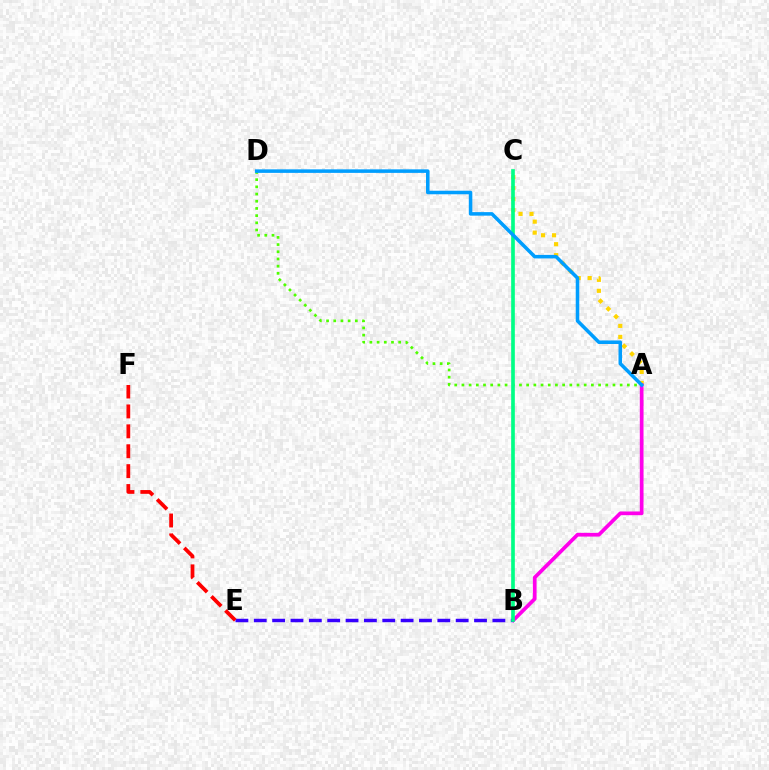{('A', 'C'): [{'color': '#ffd500', 'line_style': 'dotted', 'thickness': 2.98}], ('A', 'D'): [{'color': '#4fff00', 'line_style': 'dotted', 'thickness': 1.95}, {'color': '#009eff', 'line_style': 'solid', 'thickness': 2.55}], ('A', 'B'): [{'color': '#ff00ed', 'line_style': 'solid', 'thickness': 2.67}], ('B', 'E'): [{'color': '#3700ff', 'line_style': 'dashed', 'thickness': 2.49}], ('B', 'C'): [{'color': '#00ff86', 'line_style': 'solid', 'thickness': 2.63}], ('E', 'F'): [{'color': '#ff0000', 'line_style': 'dashed', 'thickness': 2.7}]}